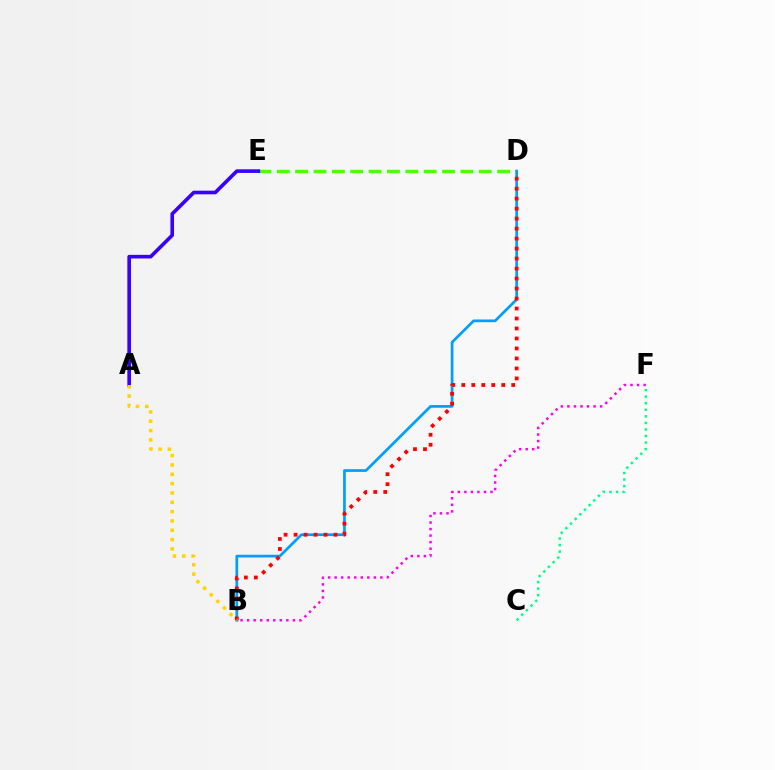{('D', 'E'): [{'color': '#4fff00', 'line_style': 'dashed', 'thickness': 2.49}], ('B', 'D'): [{'color': '#009eff', 'line_style': 'solid', 'thickness': 1.94}, {'color': '#ff0000', 'line_style': 'dotted', 'thickness': 2.71}], ('A', 'E'): [{'color': '#3700ff', 'line_style': 'solid', 'thickness': 2.61}], ('C', 'F'): [{'color': '#00ff86', 'line_style': 'dotted', 'thickness': 1.78}], ('B', 'F'): [{'color': '#ff00ed', 'line_style': 'dotted', 'thickness': 1.78}], ('A', 'B'): [{'color': '#ffd500', 'line_style': 'dotted', 'thickness': 2.53}]}